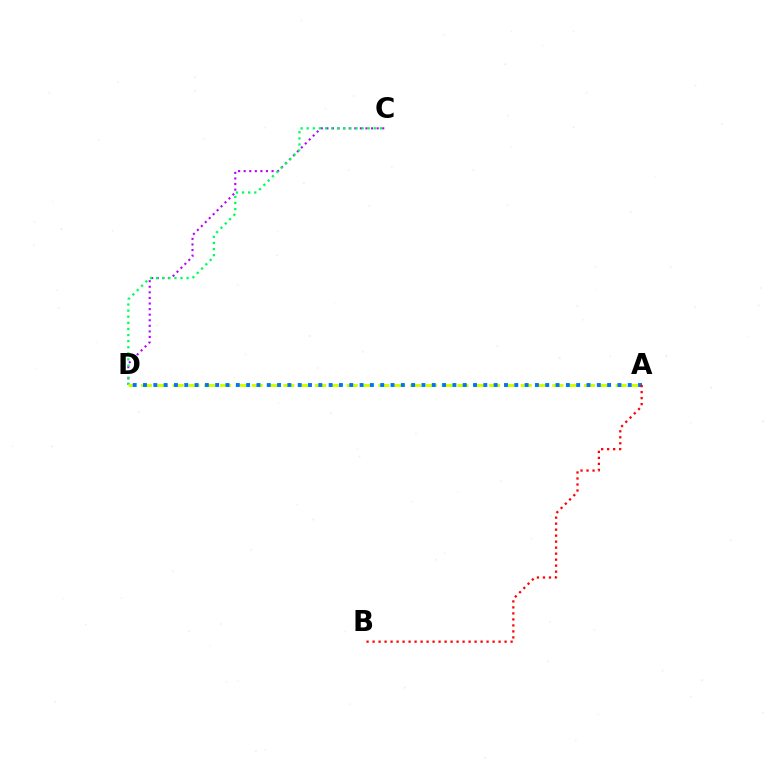{('C', 'D'): [{'color': '#b900ff', 'line_style': 'dotted', 'thickness': 1.52}, {'color': '#00ff5c', 'line_style': 'dotted', 'thickness': 1.66}], ('A', 'D'): [{'color': '#d1ff00', 'line_style': 'dashed', 'thickness': 2.15}, {'color': '#0074ff', 'line_style': 'dotted', 'thickness': 2.8}], ('A', 'B'): [{'color': '#ff0000', 'line_style': 'dotted', 'thickness': 1.63}]}